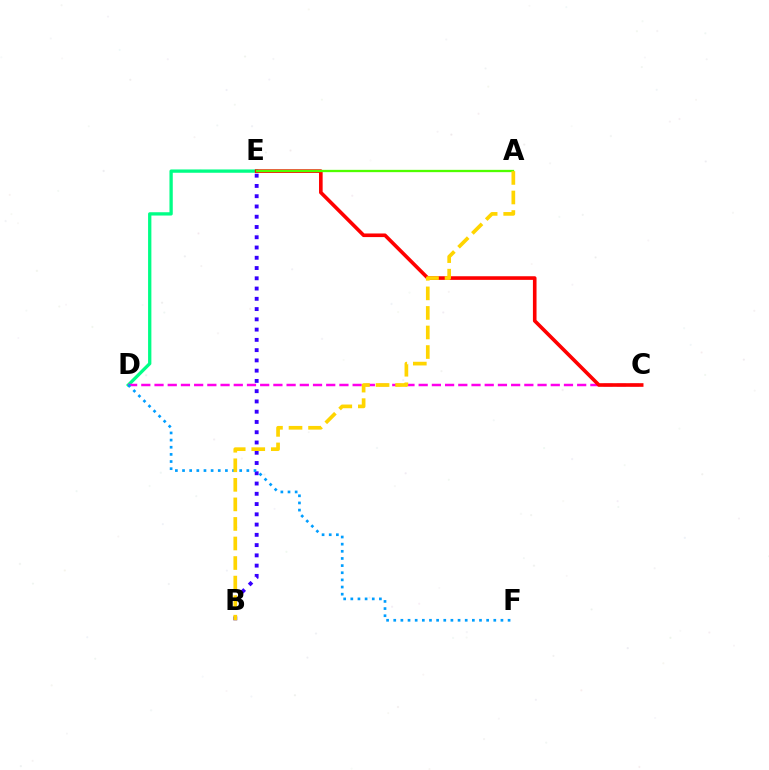{('B', 'E'): [{'color': '#3700ff', 'line_style': 'dotted', 'thickness': 2.79}], ('D', 'E'): [{'color': '#00ff86', 'line_style': 'solid', 'thickness': 2.38}], ('C', 'D'): [{'color': '#ff00ed', 'line_style': 'dashed', 'thickness': 1.79}], ('C', 'E'): [{'color': '#ff0000', 'line_style': 'solid', 'thickness': 2.61}], ('D', 'F'): [{'color': '#009eff', 'line_style': 'dotted', 'thickness': 1.94}], ('A', 'E'): [{'color': '#4fff00', 'line_style': 'solid', 'thickness': 1.66}], ('A', 'B'): [{'color': '#ffd500', 'line_style': 'dashed', 'thickness': 2.66}]}